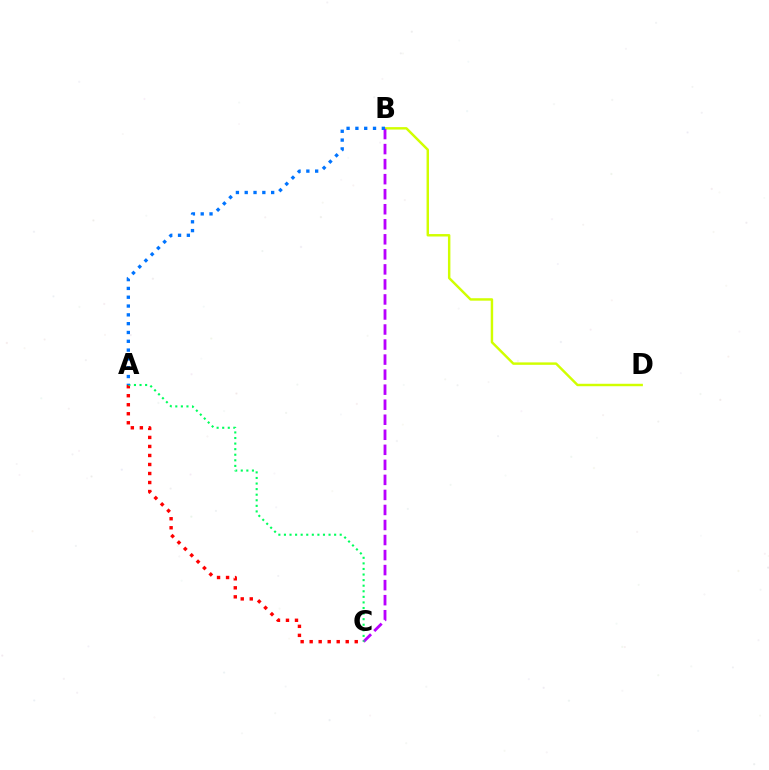{('B', 'D'): [{'color': '#d1ff00', 'line_style': 'solid', 'thickness': 1.76}], ('B', 'C'): [{'color': '#b900ff', 'line_style': 'dashed', 'thickness': 2.04}], ('A', 'C'): [{'color': '#ff0000', 'line_style': 'dotted', 'thickness': 2.45}, {'color': '#00ff5c', 'line_style': 'dotted', 'thickness': 1.52}], ('A', 'B'): [{'color': '#0074ff', 'line_style': 'dotted', 'thickness': 2.39}]}